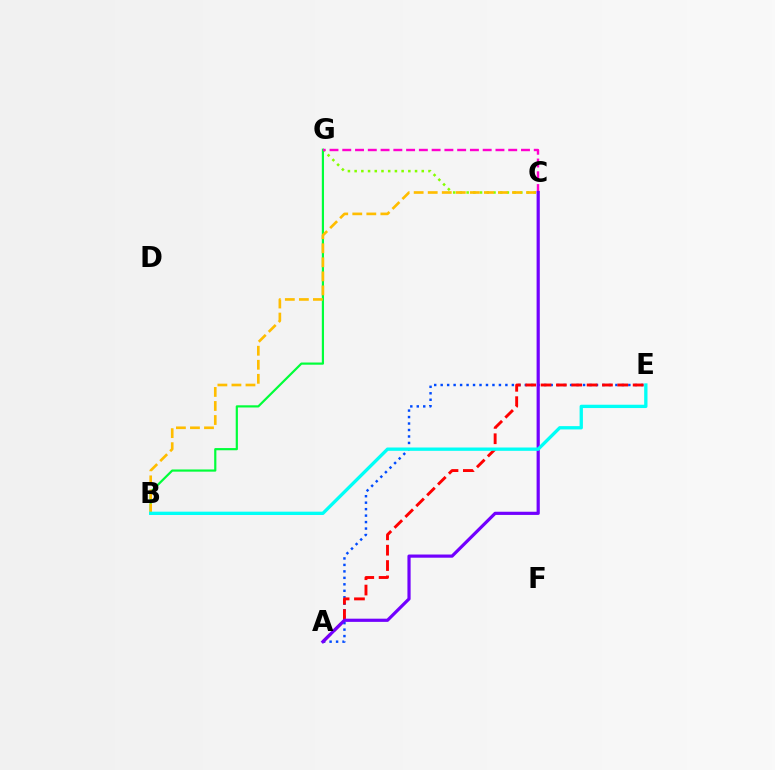{('C', 'G'): [{'color': '#84ff00', 'line_style': 'dotted', 'thickness': 1.82}, {'color': '#ff00cf', 'line_style': 'dashed', 'thickness': 1.73}], ('A', 'E'): [{'color': '#004bff', 'line_style': 'dotted', 'thickness': 1.76}, {'color': '#ff0000', 'line_style': 'dashed', 'thickness': 2.08}], ('B', 'G'): [{'color': '#00ff39', 'line_style': 'solid', 'thickness': 1.58}], ('A', 'C'): [{'color': '#7200ff', 'line_style': 'solid', 'thickness': 2.29}], ('B', 'C'): [{'color': '#ffbd00', 'line_style': 'dashed', 'thickness': 1.91}], ('B', 'E'): [{'color': '#00fff6', 'line_style': 'solid', 'thickness': 2.39}]}